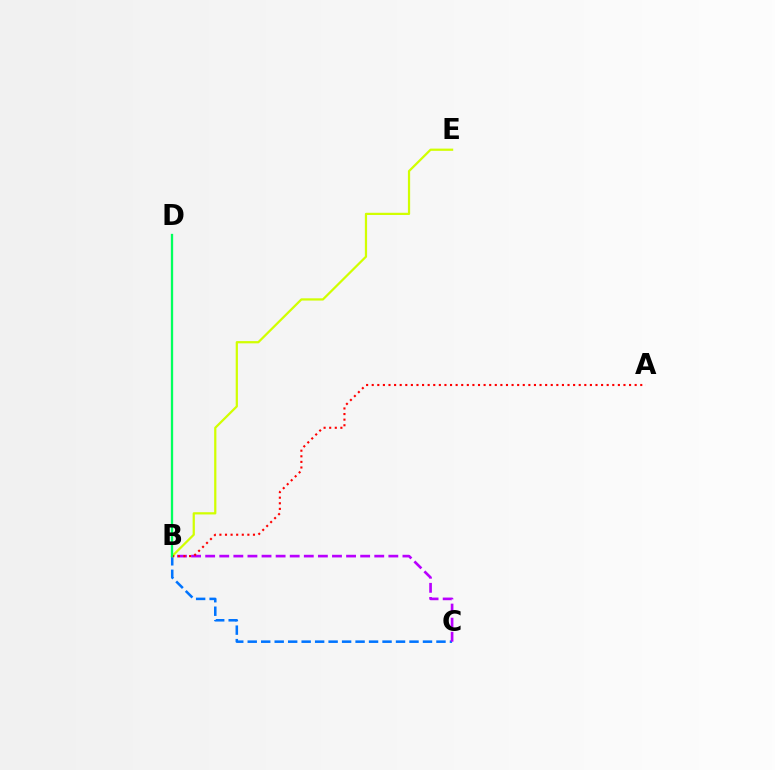{('B', 'C'): [{'color': '#0074ff', 'line_style': 'dashed', 'thickness': 1.83}, {'color': '#b900ff', 'line_style': 'dashed', 'thickness': 1.91}], ('B', 'E'): [{'color': '#d1ff00', 'line_style': 'solid', 'thickness': 1.61}], ('A', 'B'): [{'color': '#ff0000', 'line_style': 'dotted', 'thickness': 1.52}], ('B', 'D'): [{'color': '#00ff5c', 'line_style': 'solid', 'thickness': 1.66}]}